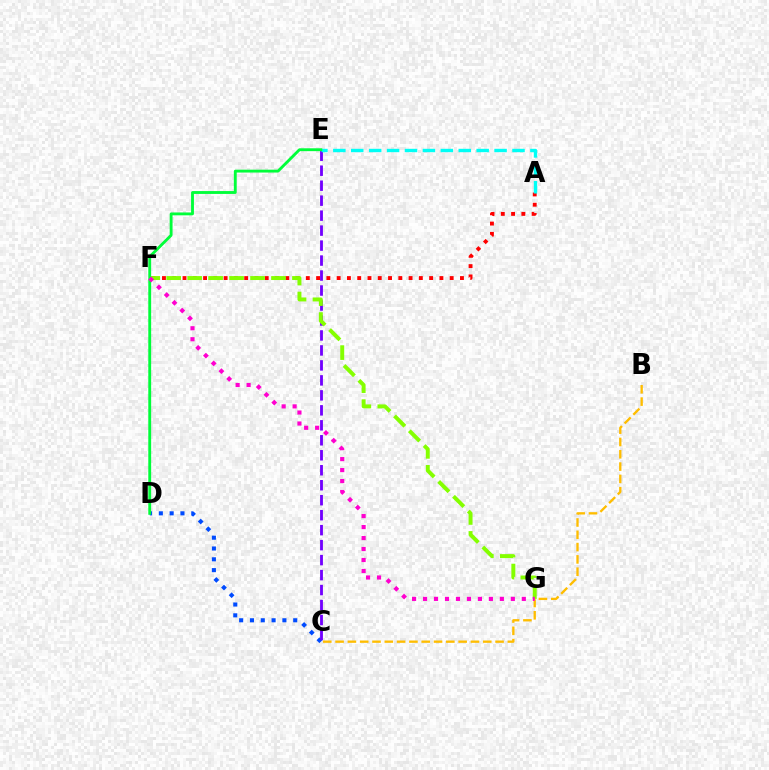{('C', 'D'): [{'color': '#004bff', 'line_style': 'dotted', 'thickness': 2.94}], ('A', 'F'): [{'color': '#ff0000', 'line_style': 'dotted', 'thickness': 2.79}], ('C', 'E'): [{'color': '#7200ff', 'line_style': 'dashed', 'thickness': 2.03}], ('F', 'G'): [{'color': '#84ff00', 'line_style': 'dashed', 'thickness': 2.85}, {'color': '#ff00cf', 'line_style': 'dotted', 'thickness': 2.98}], ('A', 'E'): [{'color': '#00fff6', 'line_style': 'dashed', 'thickness': 2.43}], ('B', 'C'): [{'color': '#ffbd00', 'line_style': 'dashed', 'thickness': 1.67}], ('D', 'E'): [{'color': '#00ff39', 'line_style': 'solid', 'thickness': 2.06}]}